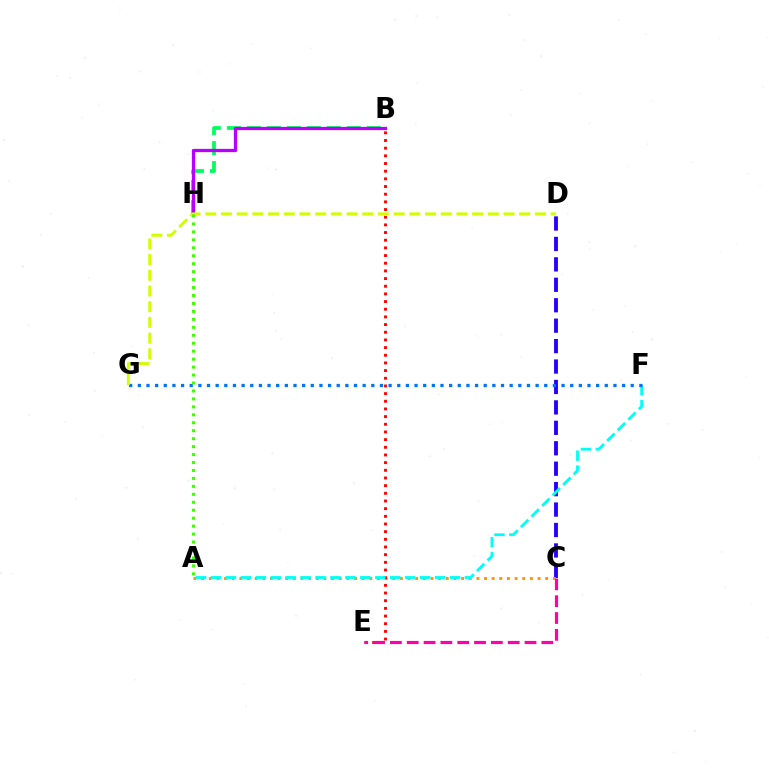{('B', 'H'): [{'color': '#00ff5c', 'line_style': 'dashed', 'thickness': 2.71}, {'color': '#b900ff', 'line_style': 'solid', 'thickness': 2.37}], ('C', 'D'): [{'color': '#2500ff', 'line_style': 'dashed', 'thickness': 2.78}], ('A', 'C'): [{'color': '#ff9400', 'line_style': 'dotted', 'thickness': 2.08}], ('B', 'E'): [{'color': '#ff0000', 'line_style': 'dotted', 'thickness': 2.08}], ('A', 'F'): [{'color': '#00fff6', 'line_style': 'dashed', 'thickness': 2.03}], ('F', 'G'): [{'color': '#0074ff', 'line_style': 'dotted', 'thickness': 2.35}], ('C', 'E'): [{'color': '#ff00ac', 'line_style': 'dashed', 'thickness': 2.29}], ('D', 'G'): [{'color': '#d1ff00', 'line_style': 'dashed', 'thickness': 2.13}], ('A', 'H'): [{'color': '#3dff00', 'line_style': 'dotted', 'thickness': 2.16}]}